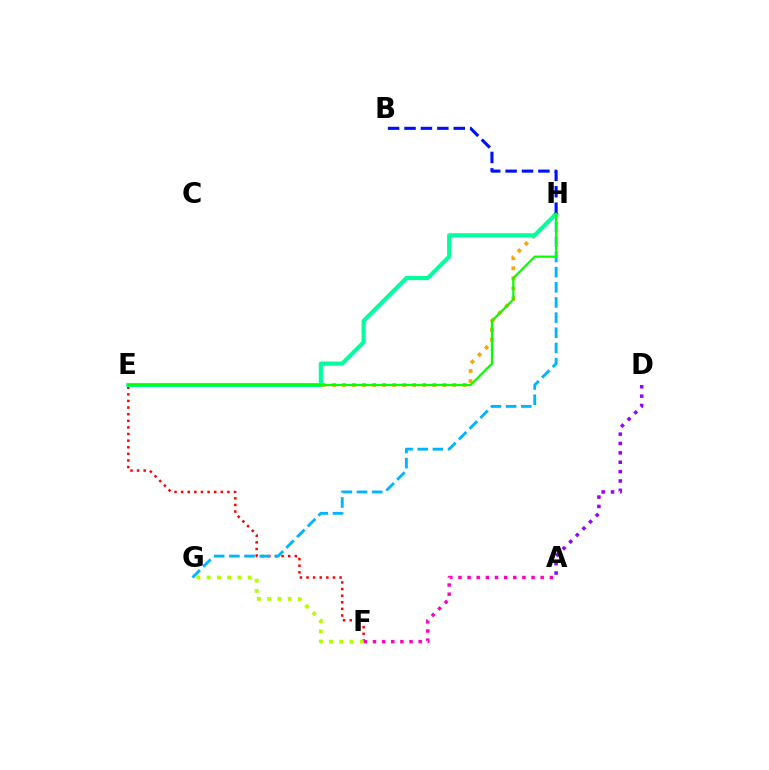{('E', 'F'): [{'color': '#ff0000', 'line_style': 'dotted', 'thickness': 1.8}], ('E', 'H'): [{'color': '#ffa500', 'line_style': 'dotted', 'thickness': 2.73}, {'color': '#00ff9d', 'line_style': 'solid', 'thickness': 2.97}, {'color': '#08ff00', 'line_style': 'solid', 'thickness': 1.62}], ('G', 'H'): [{'color': '#00b5ff', 'line_style': 'dashed', 'thickness': 2.06}], ('A', 'F'): [{'color': '#ff00bd', 'line_style': 'dotted', 'thickness': 2.48}], ('F', 'G'): [{'color': '#b3ff00', 'line_style': 'dotted', 'thickness': 2.78}], ('B', 'H'): [{'color': '#0010ff', 'line_style': 'dashed', 'thickness': 2.23}], ('A', 'D'): [{'color': '#9b00ff', 'line_style': 'dotted', 'thickness': 2.55}]}